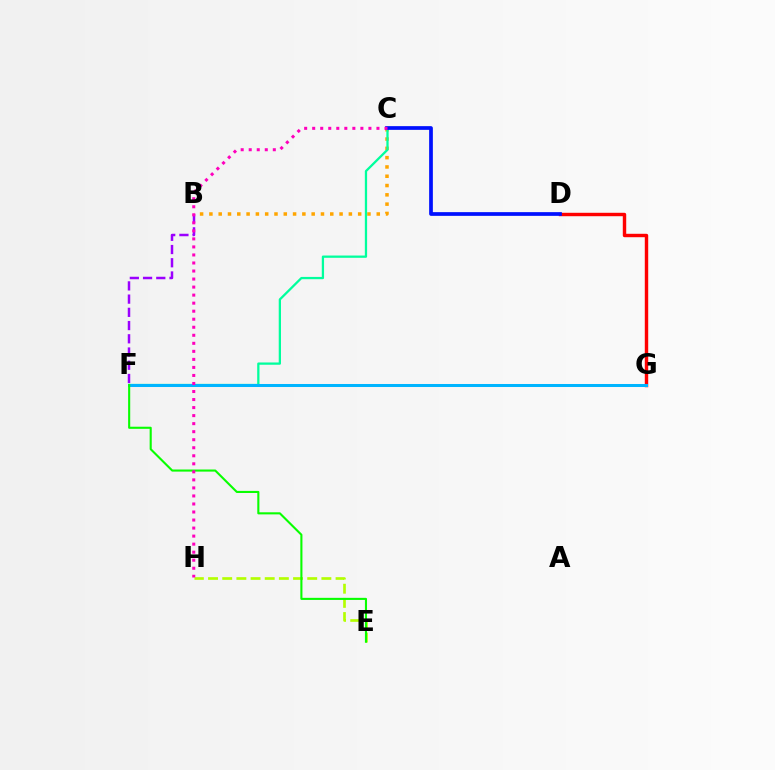{('B', 'C'): [{'color': '#ffa500', 'line_style': 'dotted', 'thickness': 2.53}], ('B', 'F'): [{'color': '#9b00ff', 'line_style': 'dashed', 'thickness': 1.8}], ('D', 'G'): [{'color': '#ff0000', 'line_style': 'solid', 'thickness': 2.47}], ('C', 'F'): [{'color': '#00ff9d', 'line_style': 'solid', 'thickness': 1.64}], ('C', 'D'): [{'color': '#0010ff', 'line_style': 'solid', 'thickness': 2.68}], ('F', 'G'): [{'color': '#00b5ff', 'line_style': 'solid', 'thickness': 2.17}], ('E', 'H'): [{'color': '#b3ff00', 'line_style': 'dashed', 'thickness': 1.92}], ('E', 'F'): [{'color': '#08ff00', 'line_style': 'solid', 'thickness': 1.51}], ('C', 'H'): [{'color': '#ff00bd', 'line_style': 'dotted', 'thickness': 2.18}]}